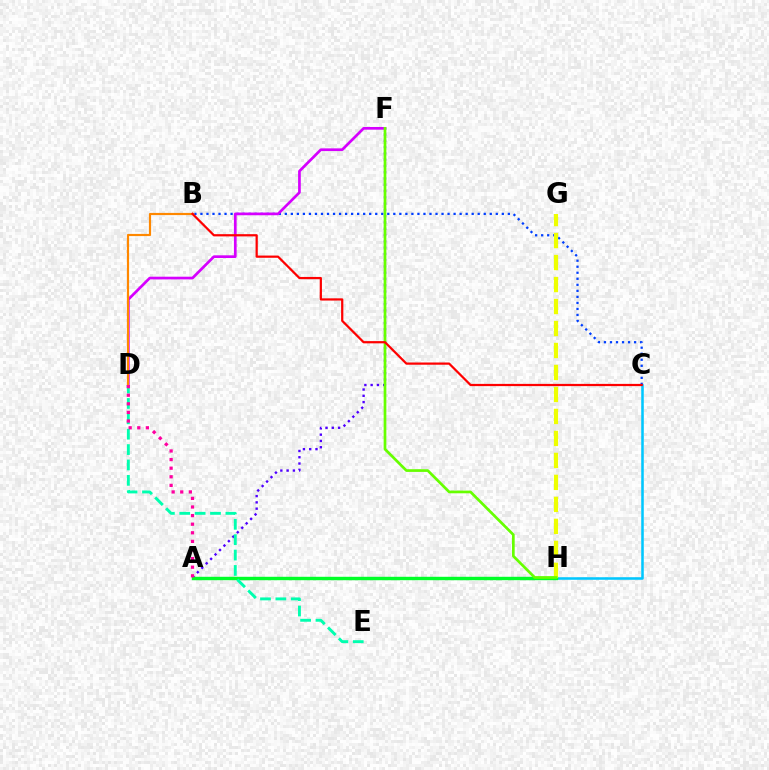{('C', 'H'): [{'color': '#00c7ff', 'line_style': 'solid', 'thickness': 1.83}], ('B', 'C'): [{'color': '#003fff', 'line_style': 'dotted', 'thickness': 1.64}, {'color': '#ff0000', 'line_style': 'solid', 'thickness': 1.6}], ('A', 'F'): [{'color': '#4f00ff', 'line_style': 'dotted', 'thickness': 1.71}], ('A', 'H'): [{'color': '#00ff27', 'line_style': 'solid', 'thickness': 2.46}], ('D', 'E'): [{'color': '#00ffaf', 'line_style': 'dashed', 'thickness': 2.09}], ('D', 'F'): [{'color': '#d600ff', 'line_style': 'solid', 'thickness': 1.94}], ('G', 'H'): [{'color': '#eeff00', 'line_style': 'dashed', 'thickness': 2.99}], ('B', 'D'): [{'color': '#ff8800', 'line_style': 'solid', 'thickness': 1.57}], ('F', 'H'): [{'color': '#66ff00', 'line_style': 'solid', 'thickness': 1.94}], ('A', 'D'): [{'color': '#ff00a0', 'line_style': 'dotted', 'thickness': 2.34}]}